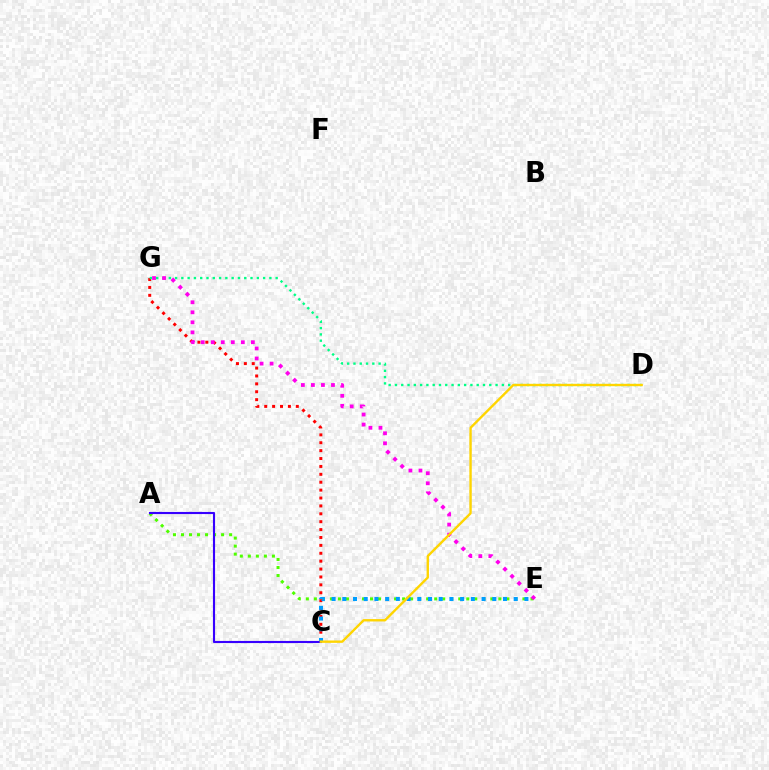{('A', 'E'): [{'color': '#4fff00', 'line_style': 'dotted', 'thickness': 2.18}], ('C', 'G'): [{'color': '#ff0000', 'line_style': 'dotted', 'thickness': 2.14}], ('D', 'G'): [{'color': '#00ff86', 'line_style': 'dotted', 'thickness': 1.71}], ('E', 'G'): [{'color': '#ff00ed', 'line_style': 'dotted', 'thickness': 2.73}], ('C', 'E'): [{'color': '#009eff', 'line_style': 'dotted', 'thickness': 2.91}], ('A', 'C'): [{'color': '#3700ff', 'line_style': 'solid', 'thickness': 1.53}], ('C', 'D'): [{'color': '#ffd500', 'line_style': 'solid', 'thickness': 1.71}]}